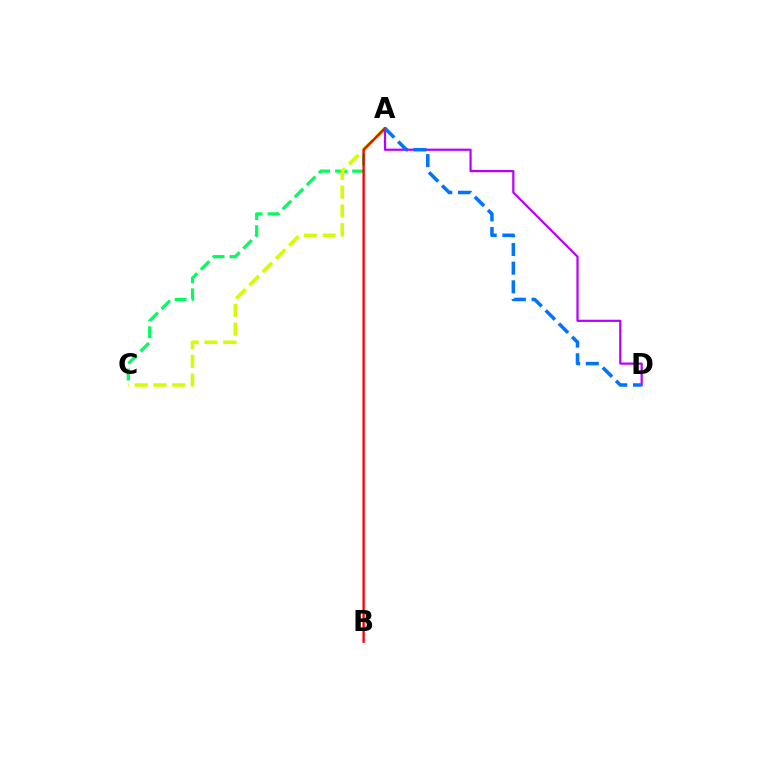{('A', 'C'): [{'color': '#00ff5c', 'line_style': 'dashed', 'thickness': 2.32}, {'color': '#d1ff00', 'line_style': 'dashed', 'thickness': 2.55}], ('A', 'D'): [{'color': '#b900ff', 'line_style': 'solid', 'thickness': 1.6}, {'color': '#0074ff', 'line_style': 'dashed', 'thickness': 2.54}], ('A', 'B'): [{'color': '#ff0000', 'line_style': 'solid', 'thickness': 1.69}]}